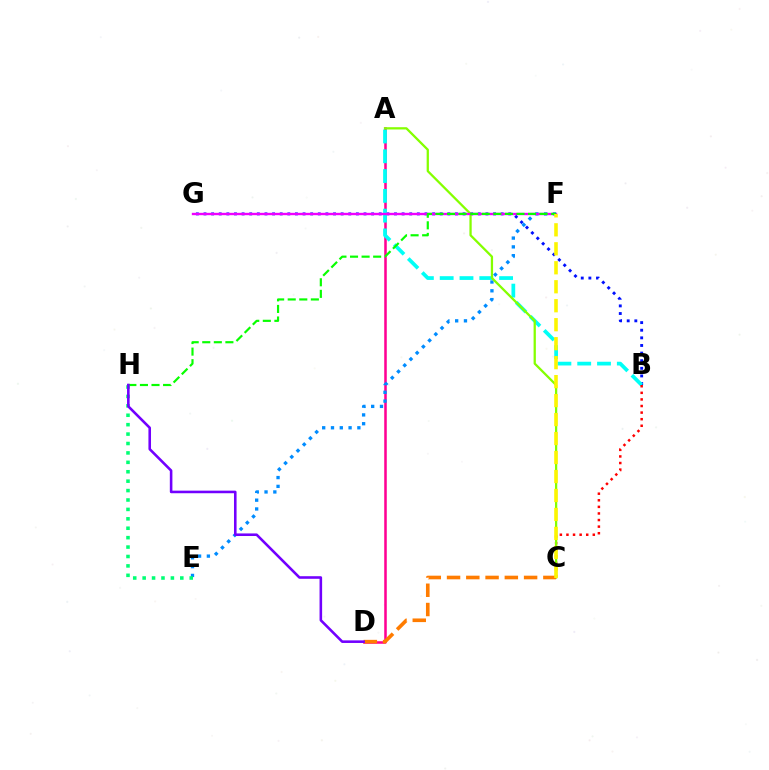{('B', 'G'): [{'color': '#0010ff', 'line_style': 'dotted', 'thickness': 2.07}], ('A', 'D'): [{'color': '#ff0094', 'line_style': 'solid', 'thickness': 1.83}], ('A', 'B'): [{'color': '#00fff6', 'line_style': 'dashed', 'thickness': 2.69}], ('B', 'C'): [{'color': '#ff0000', 'line_style': 'dotted', 'thickness': 1.79}], ('E', 'F'): [{'color': '#008cff', 'line_style': 'dotted', 'thickness': 2.39}], ('A', 'C'): [{'color': '#84ff00', 'line_style': 'solid', 'thickness': 1.63}], ('C', 'D'): [{'color': '#ff7c00', 'line_style': 'dashed', 'thickness': 2.62}], ('F', 'G'): [{'color': '#ee00ff', 'line_style': 'solid', 'thickness': 1.7}], ('F', 'H'): [{'color': '#08ff00', 'line_style': 'dashed', 'thickness': 1.57}], ('E', 'H'): [{'color': '#00ff74', 'line_style': 'dotted', 'thickness': 2.56}], ('D', 'H'): [{'color': '#7200ff', 'line_style': 'solid', 'thickness': 1.86}], ('C', 'F'): [{'color': '#fcf500', 'line_style': 'dashed', 'thickness': 2.58}]}